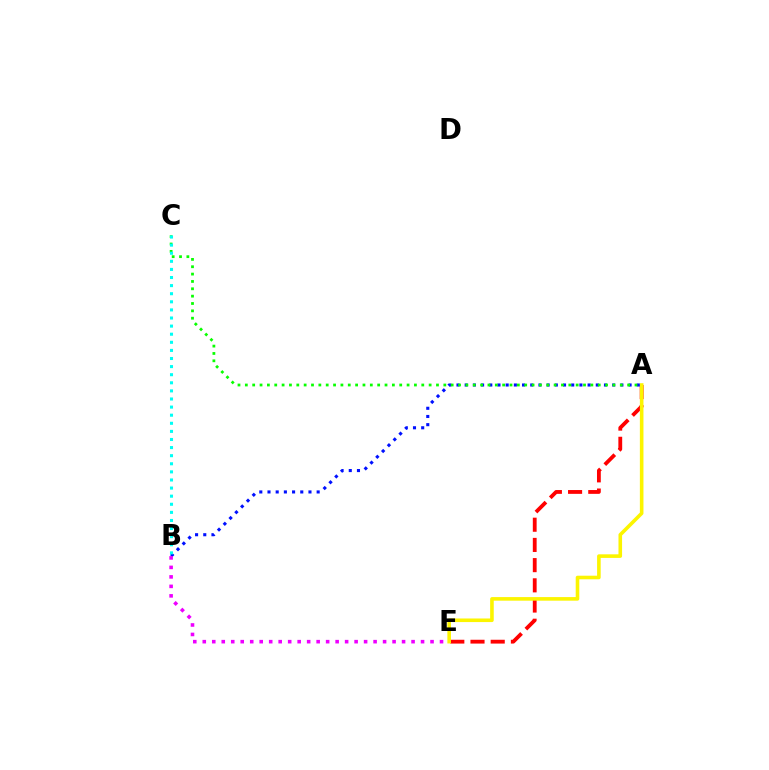{('A', 'E'): [{'color': '#ff0000', 'line_style': 'dashed', 'thickness': 2.74}, {'color': '#fcf500', 'line_style': 'solid', 'thickness': 2.59}], ('A', 'B'): [{'color': '#0010ff', 'line_style': 'dotted', 'thickness': 2.23}], ('A', 'C'): [{'color': '#08ff00', 'line_style': 'dotted', 'thickness': 2.0}], ('B', 'E'): [{'color': '#ee00ff', 'line_style': 'dotted', 'thickness': 2.58}], ('B', 'C'): [{'color': '#00fff6', 'line_style': 'dotted', 'thickness': 2.2}]}